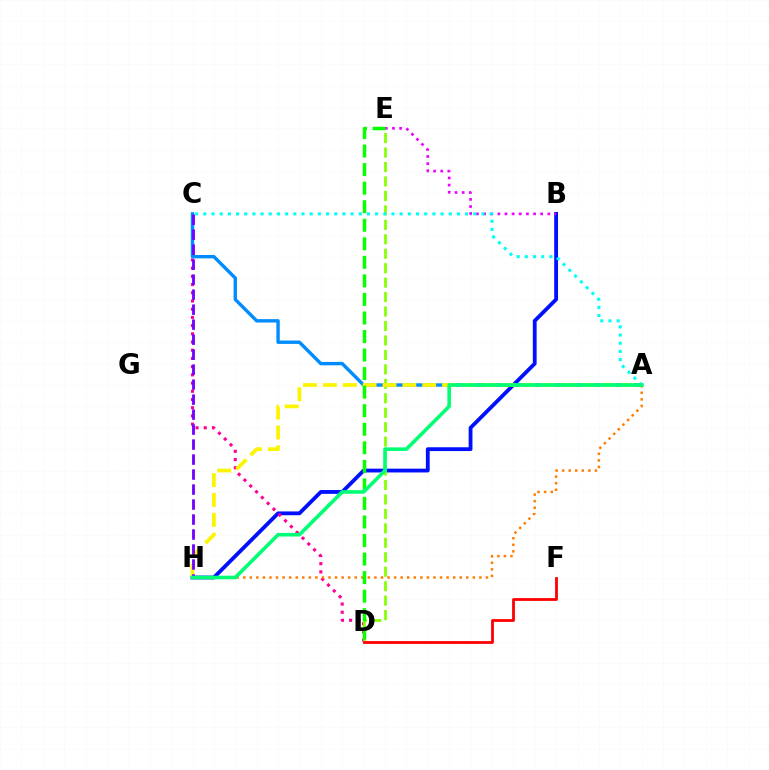{('B', 'H'): [{'color': '#0010ff', 'line_style': 'solid', 'thickness': 2.74}], ('C', 'D'): [{'color': '#ff0094', 'line_style': 'dotted', 'thickness': 2.23}], ('A', 'C'): [{'color': '#008cff', 'line_style': 'solid', 'thickness': 2.44}, {'color': '#00fff6', 'line_style': 'dotted', 'thickness': 2.22}], ('A', 'H'): [{'color': '#ff7c00', 'line_style': 'dotted', 'thickness': 1.78}, {'color': '#fcf500', 'line_style': 'dashed', 'thickness': 2.7}, {'color': '#00ff74', 'line_style': 'solid', 'thickness': 2.59}], ('B', 'E'): [{'color': '#ee00ff', 'line_style': 'dotted', 'thickness': 1.94}], ('D', 'E'): [{'color': '#84ff00', 'line_style': 'dashed', 'thickness': 1.96}, {'color': '#08ff00', 'line_style': 'dashed', 'thickness': 2.52}], ('D', 'F'): [{'color': '#ff0000', 'line_style': 'solid', 'thickness': 2.01}], ('C', 'H'): [{'color': '#7200ff', 'line_style': 'dashed', 'thickness': 2.04}]}